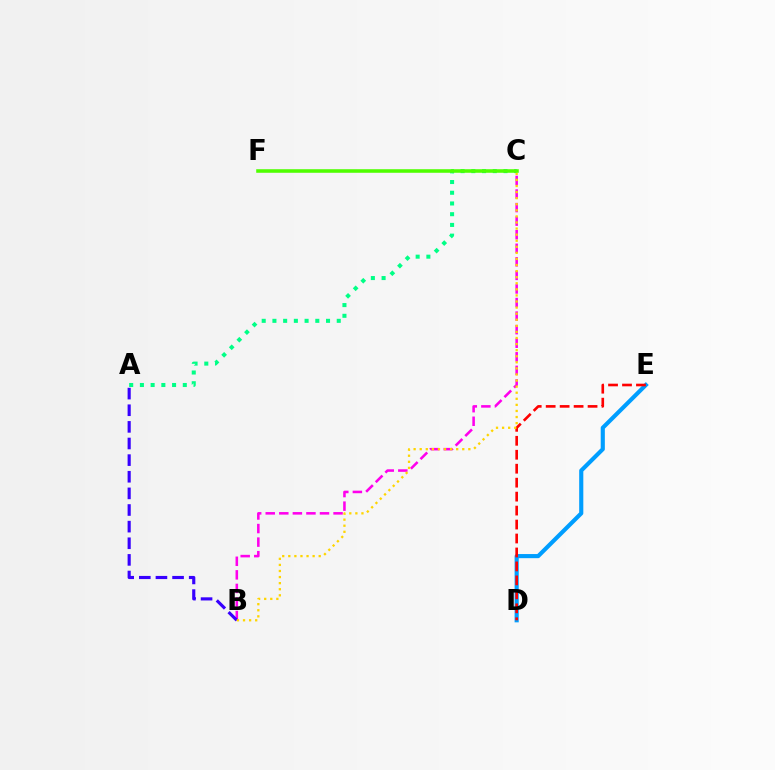{('D', 'E'): [{'color': '#009eff', 'line_style': 'solid', 'thickness': 2.97}, {'color': '#ff0000', 'line_style': 'dashed', 'thickness': 1.9}], ('B', 'C'): [{'color': '#ff00ed', 'line_style': 'dashed', 'thickness': 1.84}, {'color': '#ffd500', 'line_style': 'dotted', 'thickness': 1.65}], ('A', 'B'): [{'color': '#3700ff', 'line_style': 'dashed', 'thickness': 2.26}], ('A', 'C'): [{'color': '#00ff86', 'line_style': 'dotted', 'thickness': 2.91}], ('C', 'F'): [{'color': '#4fff00', 'line_style': 'solid', 'thickness': 2.56}]}